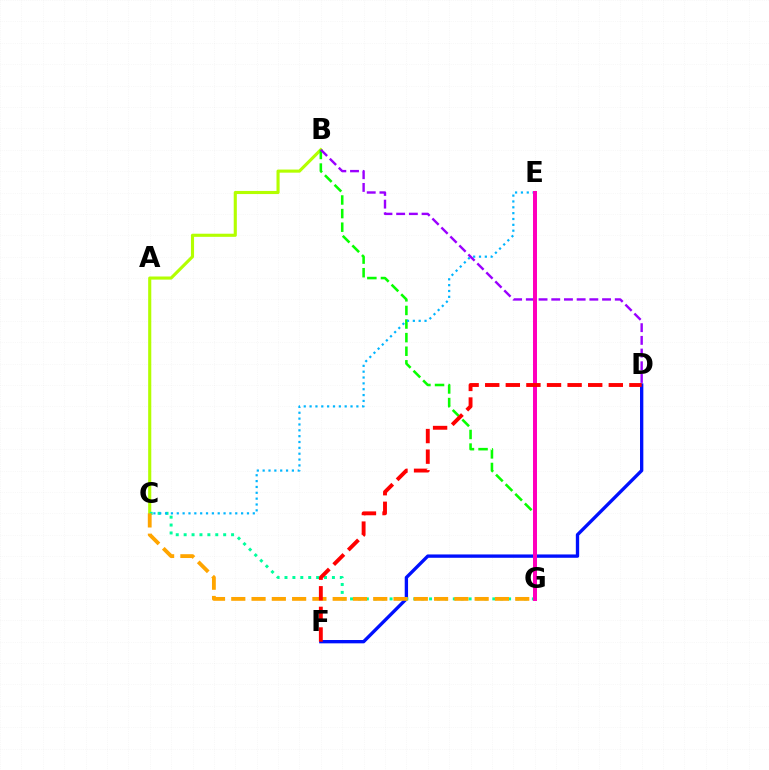{('B', 'C'): [{'color': '#b3ff00', 'line_style': 'solid', 'thickness': 2.24}], ('D', 'F'): [{'color': '#0010ff', 'line_style': 'solid', 'thickness': 2.4}, {'color': '#ff0000', 'line_style': 'dashed', 'thickness': 2.8}], ('C', 'G'): [{'color': '#00ff9d', 'line_style': 'dotted', 'thickness': 2.15}, {'color': '#ffa500', 'line_style': 'dashed', 'thickness': 2.76}], ('B', 'G'): [{'color': '#08ff00', 'line_style': 'dashed', 'thickness': 1.85}], ('C', 'E'): [{'color': '#00b5ff', 'line_style': 'dotted', 'thickness': 1.59}], ('B', 'D'): [{'color': '#9b00ff', 'line_style': 'dashed', 'thickness': 1.73}], ('E', 'G'): [{'color': '#ff00bd', 'line_style': 'solid', 'thickness': 2.87}]}